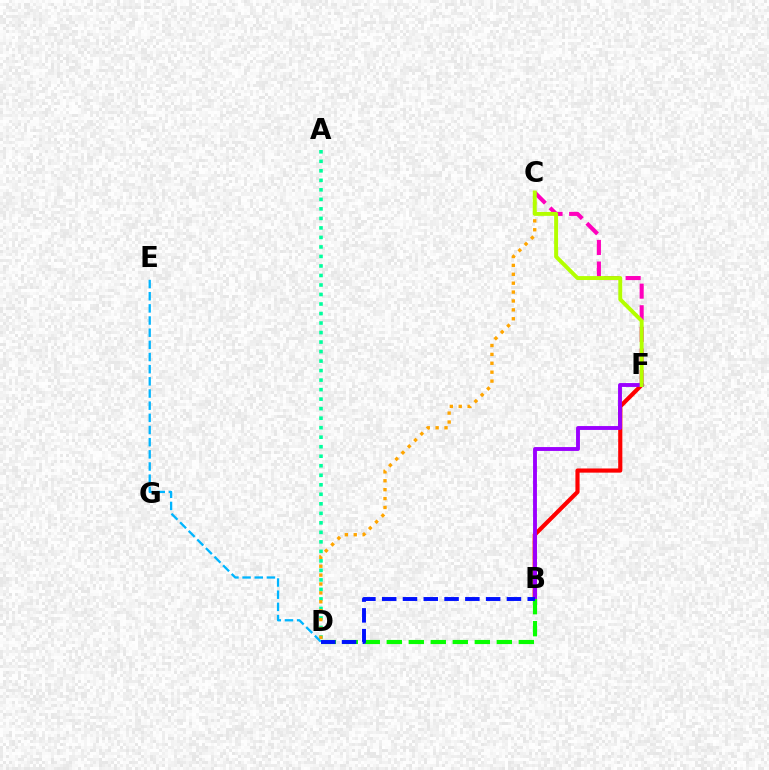{('C', 'F'): [{'color': '#ff00bd', 'line_style': 'dashed', 'thickness': 2.94}, {'color': '#b3ff00', 'line_style': 'solid', 'thickness': 2.84}], ('A', 'D'): [{'color': '#00ff9d', 'line_style': 'dotted', 'thickness': 2.58}], ('C', 'D'): [{'color': '#ffa500', 'line_style': 'dotted', 'thickness': 2.42}], ('B', 'F'): [{'color': '#ff0000', 'line_style': 'solid', 'thickness': 3.0}, {'color': '#9b00ff', 'line_style': 'solid', 'thickness': 2.8}], ('B', 'D'): [{'color': '#08ff00', 'line_style': 'dashed', 'thickness': 2.99}, {'color': '#0010ff', 'line_style': 'dashed', 'thickness': 2.82}], ('D', 'E'): [{'color': '#00b5ff', 'line_style': 'dashed', 'thickness': 1.65}]}